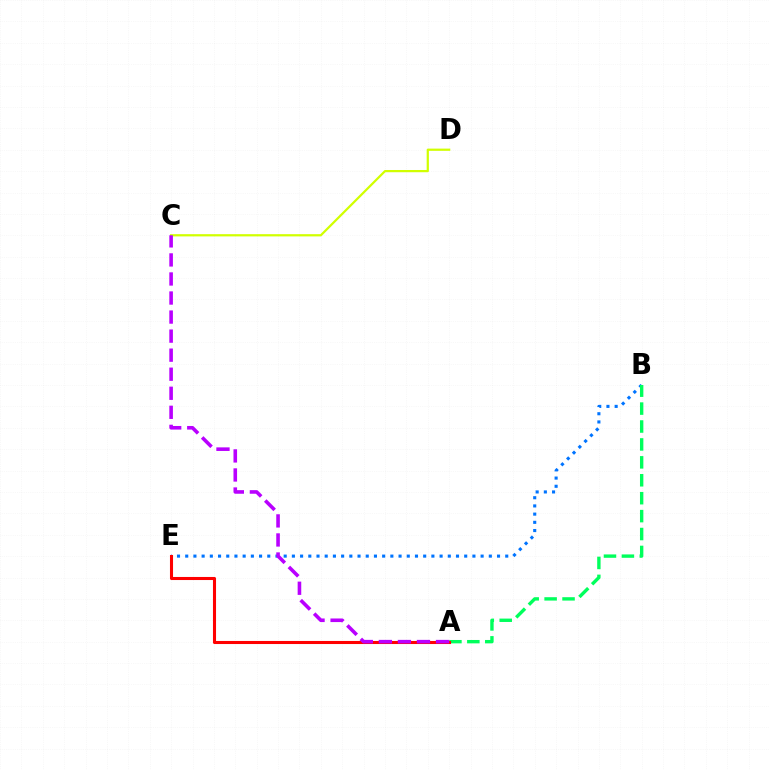{('B', 'E'): [{'color': '#0074ff', 'line_style': 'dotted', 'thickness': 2.23}], ('A', 'B'): [{'color': '#00ff5c', 'line_style': 'dashed', 'thickness': 2.43}], ('C', 'D'): [{'color': '#d1ff00', 'line_style': 'solid', 'thickness': 1.61}], ('A', 'E'): [{'color': '#ff0000', 'line_style': 'solid', 'thickness': 2.21}], ('A', 'C'): [{'color': '#b900ff', 'line_style': 'dashed', 'thickness': 2.59}]}